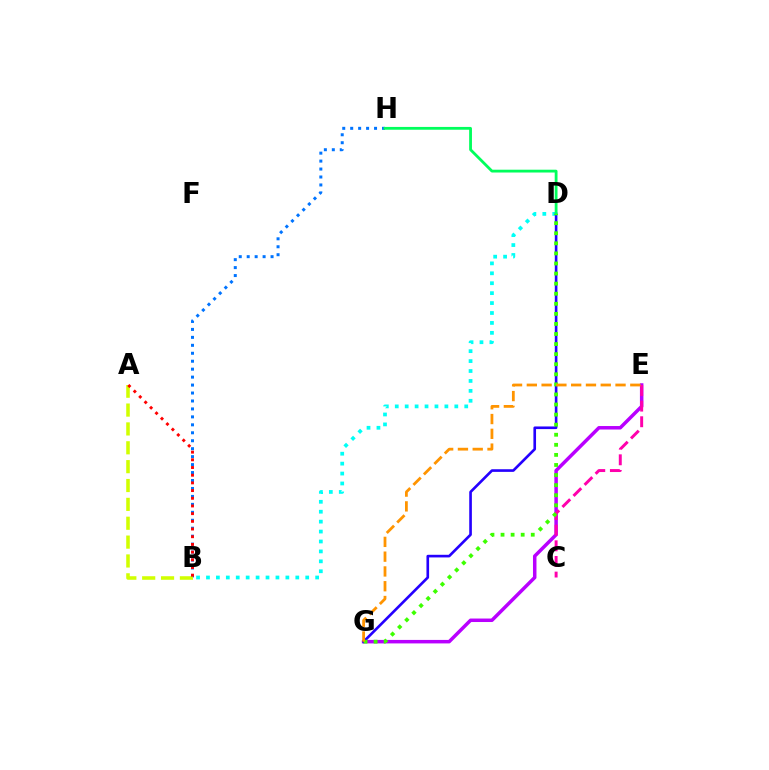{('B', 'H'): [{'color': '#0074ff', 'line_style': 'dotted', 'thickness': 2.16}], ('A', 'B'): [{'color': '#d1ff00', 'line_style': 'dashed', 'thickness': 2.56}, {'color': '#ff0000', 'line_style': 'dotted', 'thickness': 2.09}], ('E', 'G'): [{'color': '#b900ff', 'line_style': 'solid', 'thickness': 2.51}, {'color': '#ff9400', 'line_style': 'dashed', 'thickness': 2.01}], ('B', 'D'): [{'color': '#00fff6', 'line_style': 'dotted', 'thickness': 2.7}], ('D', 'G'): [{'color': '#2500ff', 'line_style': 'solid', 'thickness': 1.9}, {'color': '#3dff00', 'line_style': 'dotted', 'thickness': 2.74}], ('C', 'E'): [{'color': '#ff00ac', 'line_style': 'dashed', 'thickness': 2.12}], ('D', 'H'): [{'color': '#00ff5c', 'line_style': 'solid', 'thickness': 2.02}]}